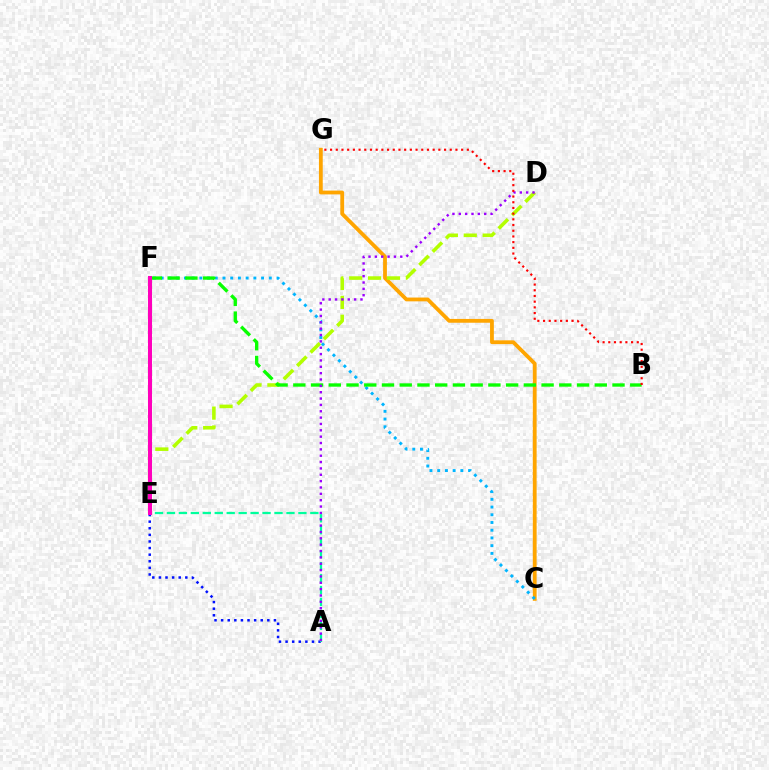{('A', 'E'): [{'color': '#0010ff', 'line_style': 'dotted', 'thickness': 1.79}, {'color': '#00ff9d', 'line_style': 'dashed', 'thickness': 1.62}], ('C', 'G'): [{'color': '#ffa500', 'line_style': 'solid', 'thickness': 2.73}], ('C', 'F'): [{'color': '#00b5ff', 'line_style': 'dotted', 'thickness': 2.1}], ('D', 'E'): [{'color': '#b3ff00', 'line_style': 'dashed', 'thickness': 2.57}], ('B', 'F'): [{'color': '#08ff00', 'line_style': 'dashed', 'thickness': 2.41}], ('A', 'D'): [{'color': '#9b00ff', 'line_style': 'dotted', 'thickness': 1.73}], ('E', 'F'): [{'color': '#ff00bd', 'line_style': 'solid', 'thickness': 2.9}], ('B', 'G'): [{'color': '#ff0000', 'line_style': 'dotted', 'thickness': 1.55}]}